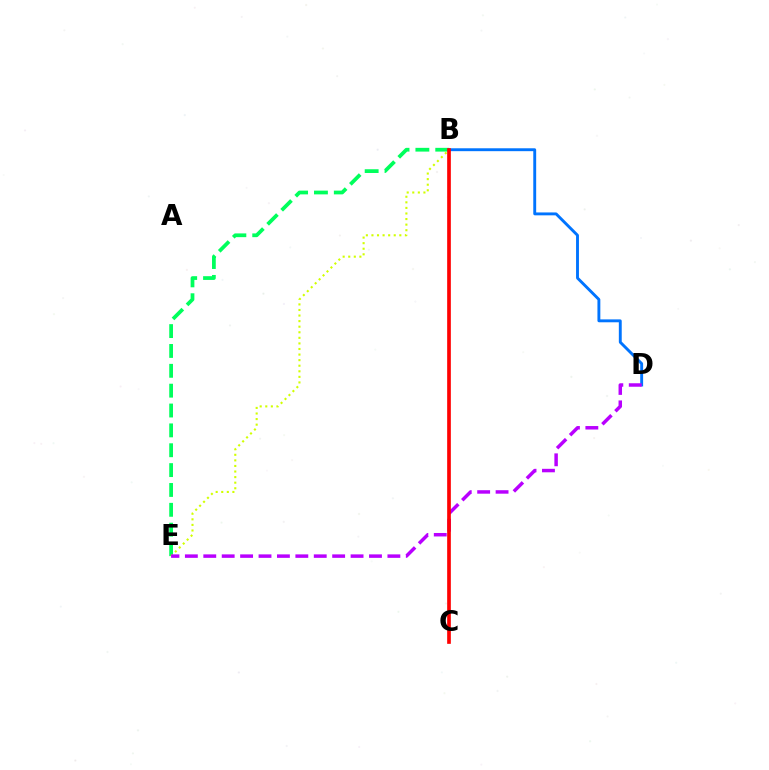{('B', 'E'): [{'color': '#00ff5c', 'line_style': 'dashed', 'thickness': 2.7}, {'color': '#d1ff00', 'line_style': 'dotted', 'thickness': 1.51}], ('B', 'D'): [{'color': '#0074ff', 'line_style': 'solid', 'thickness': 2.08}], ('D', 'E'): [{'color': '#b900ff', 'line_style': 'dashed', 'thickness': 2.5}], ('B', 'C'): [{'color': '#ff0000', 'line_style': 'solid', 'thickness': 2.64}]}